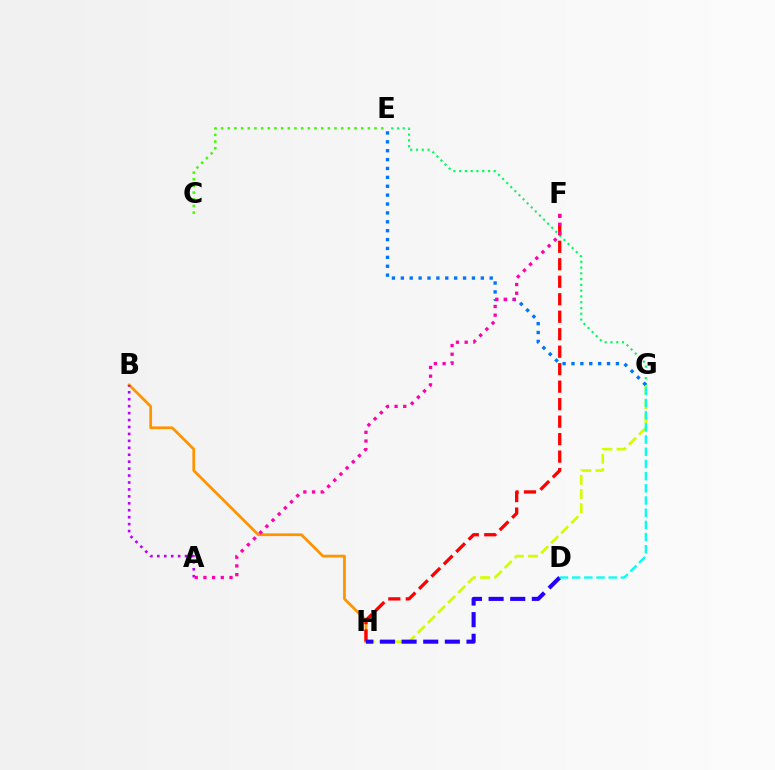{('E', 'G'): [{'color': '#00ff5c', 'line_style': 'dotted', 'thickness': 1.57}, {'color': '#0074ff', 'line_style': 'dotted', 'thickness': 2.41}], ('G', 'H'): [{'color': '#d1ff00', 'line_style': 'dashed', 'thickness': 1.93}], ('B', 'H'): [{'color': '#ff9400', 'line_style': 'solid', 'thickness': 1.98}], ('F', 'H'): [{'color': '#ff0000', 'line_style': 'dashed', 'thickness': 2.38}], ('A', 'B'): [{'color': '#b900ff', 'line_style': 'dotted', 'thickness': 1.89}], ('C', 'E'): [{'color': '#3dff00', 'line_style': 'dotted', 'thickness': 1.81}], ('A', 'F'): [{'color': '#ff00ac', 'line_style': 'dotted', 'thickness': 2.36}], ('D', 'H'): [{'color': '#2500ff', 'line_style': 'dashed', 'thickness': 2.94}], ('D', 'G'): [{'color': '#00fff6', 'line_style': 'dashed', 'thickness': 1.66}]}